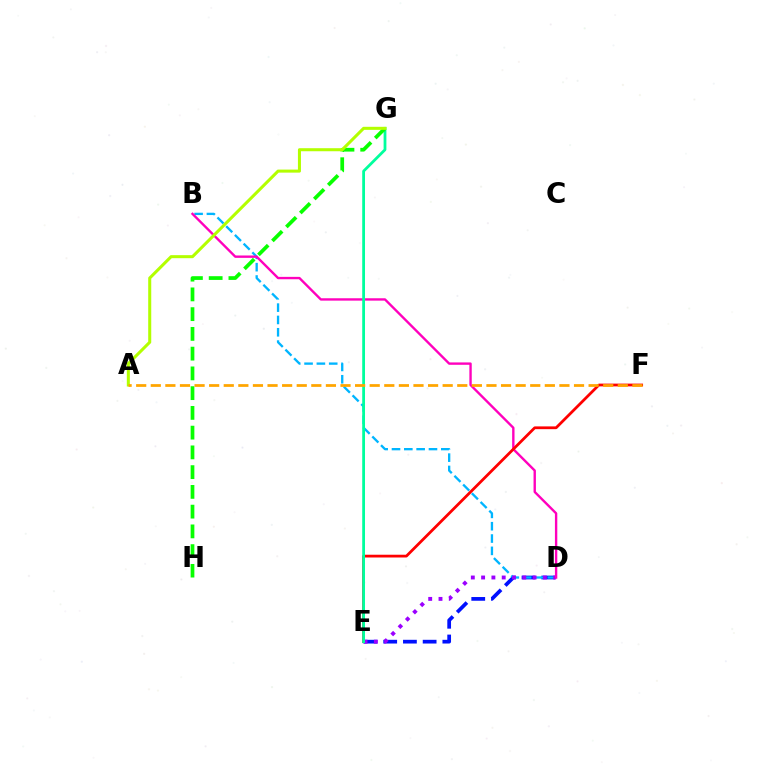{('D', 'E'): [{'color': '#0010ff', 'line_style': 'dashed', 'thickness': 2.68}, {'color': '#9b00ff', 'line_style': 'dotted', 'thickness': 2.8}], ('B', 'D'): [{'color': '#00b5ff', 'line_style': 'dashed', 'thickness': 1.67}, {'color': '#ff00bd', 'line_style': 'solid', 'thickness': 1.71}], ('E', 'F'): [{'color': '#ff0000', 'line_style': 'solid', 'thickness': 1.99}], ('E', 'G'): [{'color': '#00ff9d', 'line_style': 'solid', 'thickness': 2.0}], ('G', 'H'): [{'color': '#08ff00', 'line_style': 'dashed', 'thickness': 2.68}], ('A', 'G'): [{'color': '#b3ff00', 'line_style': 'solid', 'thickness': 2.19}], ('A', 'F'): [{'color': '#ffa500', 'line_style': 'dashed', 'thickness': 1.98}]}